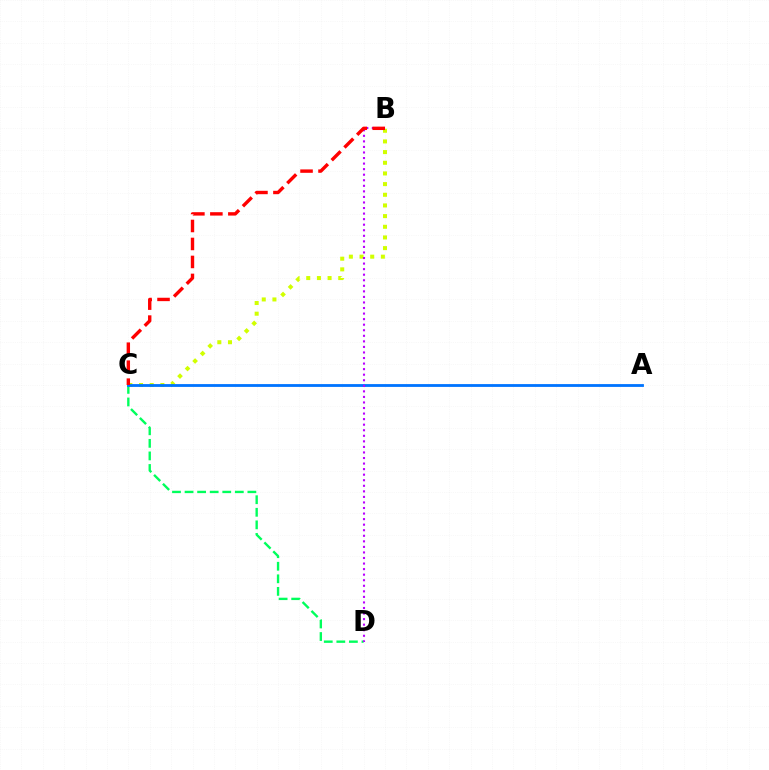{('B', 'C'): [{'color': '#d1ff00', 'line_style': 'dotted', 'thickness': 2.9}, {'color': '#ff0000', 'line_style': 'dashed', 'thickness': 2.44}], ('C', 'D'): [{'color': '#00ff5c', 'line_style': 'dashed', 'thickness': 1.71}], ('A', 'C'): [{'color': '#0074ff', 'line_style': 'solid', 'thickness': 2.03}], ('B', 'D'): [{'color': '#b900ff', 'line_style': 'dotted', 'thickness': 1.51}]}